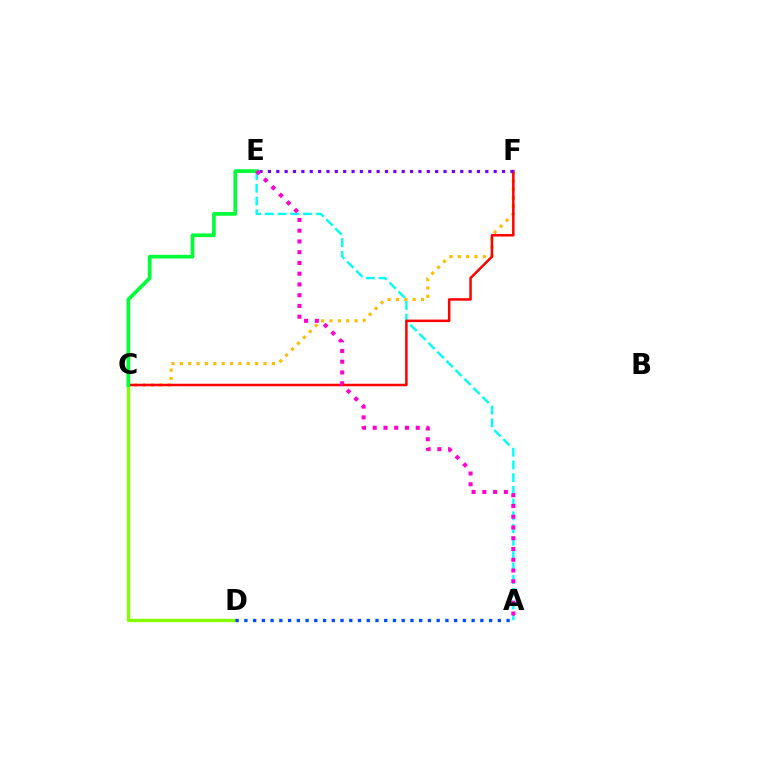{('A', 'E'): [{'color': '#00fff6', 'line_style': 'dashed', 'thickness': 1.73}, {'color': '#ff00cf', 'line_style': 'dotted', 'thickness': 2.92}], ('C', 'F'): [{'color': '#ffbd00', 'line_style': 'dotted', 'thickness': 2.27}, {'color': '#ff0000', 'line_style': 'solid', 'thickness': 1.81}], ('C', 'D'): [{'color': '#84ff00', 'line_style': 'solid', 'thickness': 2.39}], ('C', 'E'): [{'color': '#00ff39', 'line_style': 'solid', 'thickness': 2.66}], ('A', 'D'): [{'color': '#004bff', 'line_style': 'dotted', 'thickness': 2.37}], ('E', 'F'): [{'color': '#7200ff', 'line_style': 'dotted', 'thickness': 2.27}]}